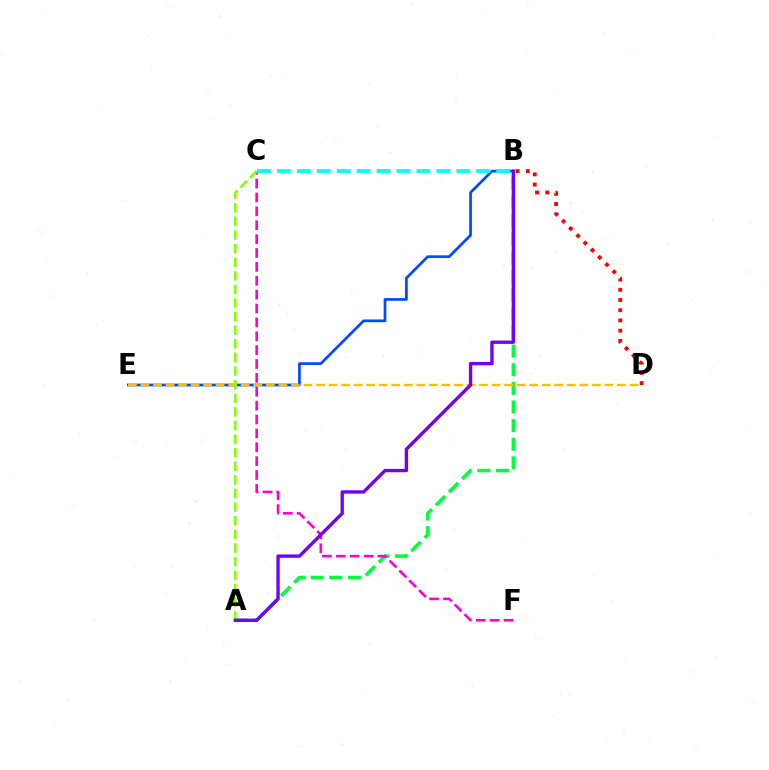{('B', 'E'): [{'color': '#004bff', 'line_style': 'solid', 'thickness': 1.96}], ('A', 'B'): [{'color': '#00ff39', 'line_style': 'dashed', 'thickness': 2.53}, {'color': '#7200ff', 'line_style': 'solid', 'thickness': 2.41}], ('D', 'E'): [{'color': '#ffbd00', 'line_style': 'dashed', 'thickness': 1.7}], ('B', 'D'): [{'color': '#ff0000', 'line_style': 'dotted', 'thickness': 2.77}], ('C', 'F'): [{'color': '#ff00cf', 'line_style': 'dashed', 'thickness': 1.89}], ('B', 'C'): [{'color': '#00fff6', 'line_style': 'dashed', 'thickness': 2.71}], ('A', 'C'): [{'color': '#84ff00', 'line_style': 'dashed', 'thickness': 1.85}]}